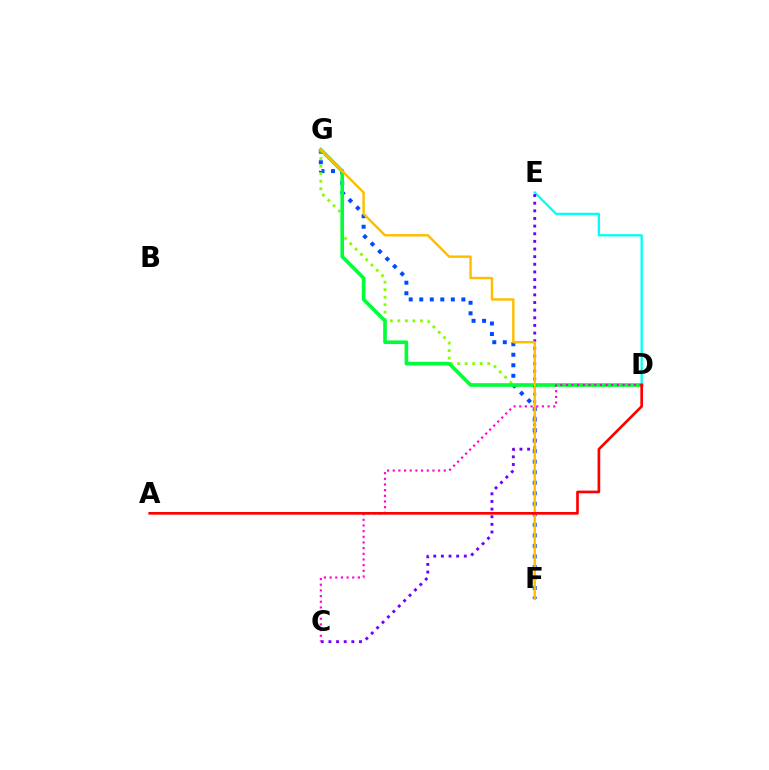{('F', 'G'): [{'color': '#004bff', 'line_style': 'dotted', 'thickness': 2.86}, {'color': '#ffbd00', 'line_style': 'solid', 'thickness': 1.75}], ('D', 'G'): [{'color': '#84ff00', 'line_style': 'dotted', 'thickness': 2.04}, {'color': '#00ff39', 'line_style': 'solid', 'thickness': 2.61}], ('D', 'E'): [{'color': '#00fff6', 'line_style': 'solid', 'thickness': 1.66}], ('C', 'E'): [{'color': '#7200ff', 'line_style': 'dotted', 'thickness': 2.08}], ('C', 'D'): [{'color': '#ff00cf', 'line_style': 'dotted', 'thickness': 1.54}], ('A', 'D'): [{'color': '#ff0000', 'line_style': 'solid', 'thickness': 1.92}]}